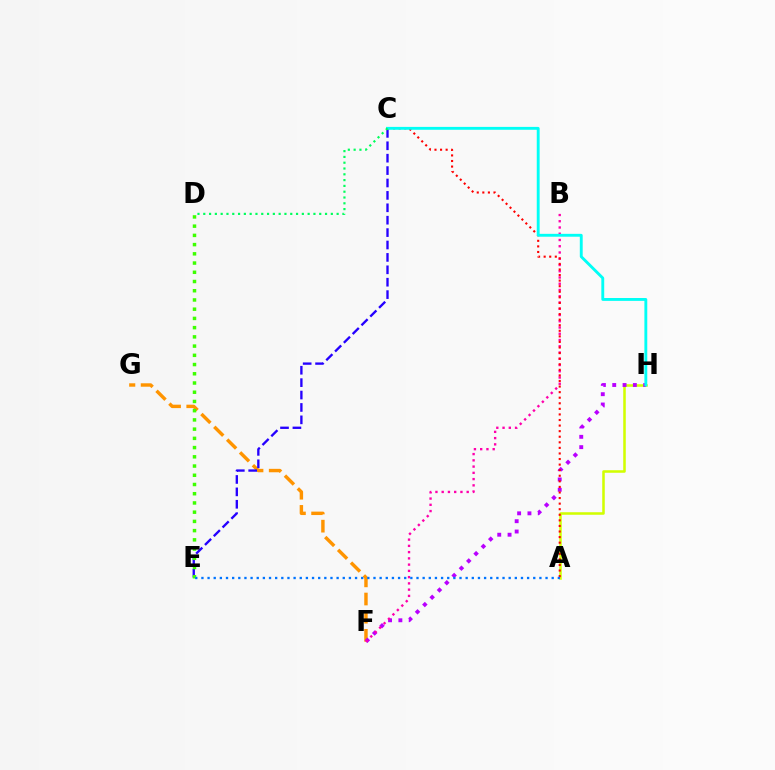{('A', 'H'): [{'color': '#d1ff00', 'line_style': 'solid', 'thickness': 1.83}], ('F', 'G'): [{'color': '#ff9400', 'line_style': 'dashed', 'thickness': 2.47}], ('F', 'H'): [{'color': '#b900ff', 'line_style': 'dotted', 'thickness': 2.8}], ('C', 'E'): [{'color': '#2500ff', 'line_style': 'dashed', 'thickness': 1.68}], ('D', 'E'): [{'color': '#3dff00', 'line_style': 'dotted', 'thickness': 2.51}], ('B', 'F'): [{'color': '#ff00ac', 'line_style': 'dotted', 'thickness': 1.7}], ('A', 'C'): [{'color': '#ff0000', 'line_style': 'dotted', 'thickness': 1.51}], ('C', 'H'): [{'color': '#00fff6', 'line_style': 'solid', 'thickness': 2.07}], ('C', 'D'): [{'color': '#00ff5c', 'line_style': 'dotted', 'thickness': 1.58}], ('A', 'E'): [{'color': '#0074ff', 'line_style': 'dotted', 'thickness': 1.67}]}